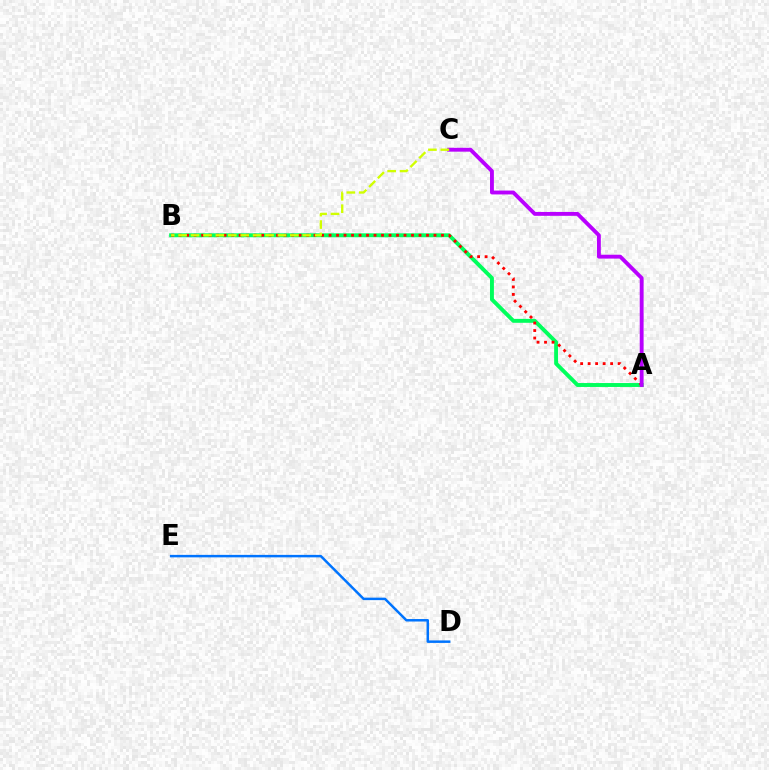{('A', 'B'): [{'color': '#00ff5c', 'line_style': 'solid', 'thickness': 2.82}, {'color': '#ff0000', 'line_style': 'dotted', 'thickness': 2.04}], ('A', 'C'): [{'color': '#b900ff', 'line_style': 'solid', 'thickness': 2.79}], ('B', 'C'): [{'color': '#d1ff00', 'line_style': 'dashed', 'thickness': 1.69}], ('D', 'E'): [{'color': '#0074ff', 'line_style': 'solid', 'thickness': 1.79}]}